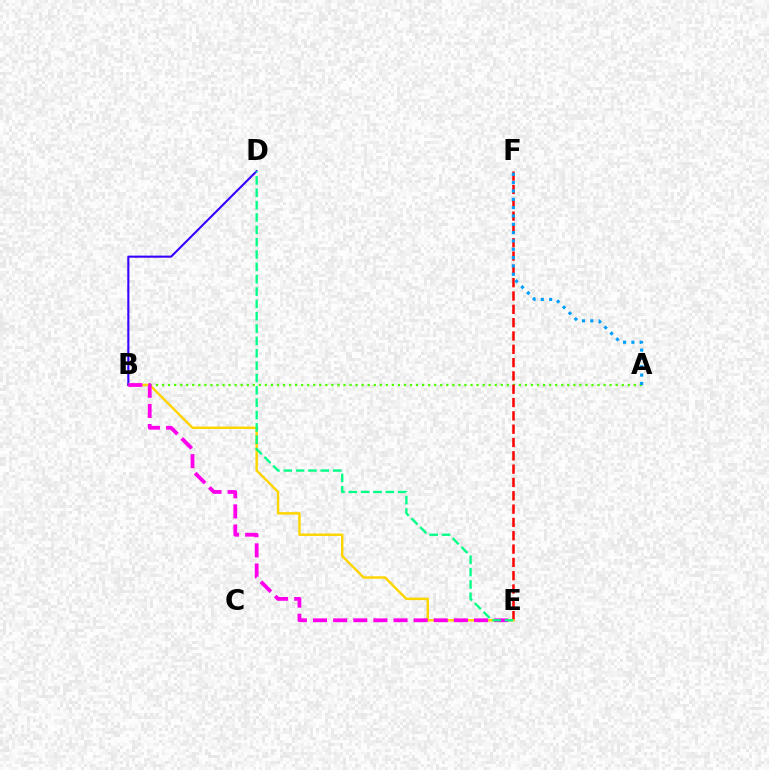{('A', 'B'): [{'color': '#4fff00', 'line_style': 'dotted', 'thickness': 1.64}], ('E', 'F'): [{'color': '#ff0000', 'line_style': 'dashed', 'thickness': 1.81}], ('B', 'E'): [{'color': '#ffd500', 'line_style': 'solid', 'thickness': 1.76}, {'color': '#ff00ed', 'line_style': 'dashed', 'thickness': 2.73}], ('B', 'D'): [{'color': '#3700ff', 'line_style': 'solid', 'thickness': 1.51}], ('A', 'F'): [{'color': '#009eff', 'line_style': 'dotted', 'thickness': 2.26}], ('D', 'E'): [{'color': '#00ff86', 'line_style': 'dashed', 'thickness': 1.68}]}